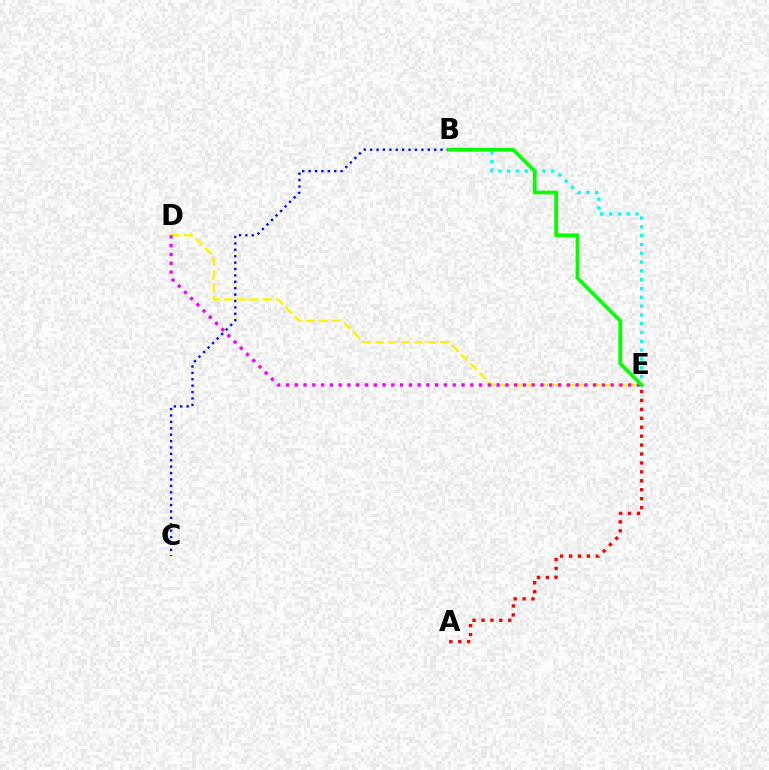{('B', 'C'): [{'color': '#0010ff', 'line_style': 'dotted', 'thickness': 1.74}], ('B', 'E'): [{'color': '#00fff6', 'line_style': 'dotted', 'thickness': 2.39}, {'color': '#08ff00', 'line_style': 'solid', 'thickness': 2.7}], ('D', 'E'): [{'color': '#fcf500', 'line_style': 'dashed', 'thickness': 1.77}, {'color': '#ee00ff', 'line_style': 'dotted', 'thickness': 2.38}], ('A', 'E'): [{'color': '#ff0000', 'line_style': 'dotted', 'thickness': 2.42}]}